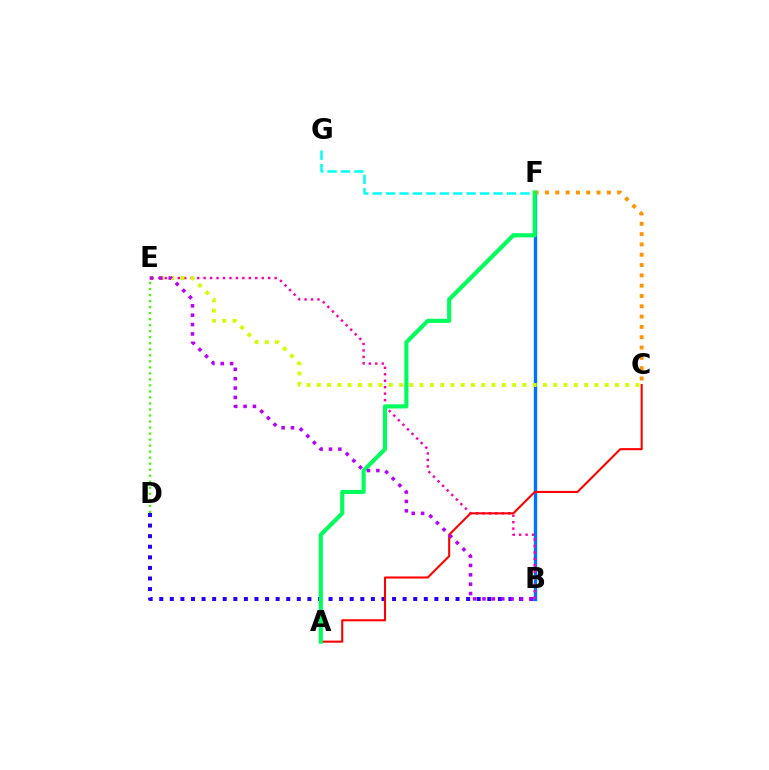{('D', 'E'): [{'color': '#3dff00', 'line_style': 'dotted', 'thickness': 1.64}], ('B', 'D'): [{'color': '#2500ff', 'line_style': 'dotted', 'thickness': 2.88}], ('B', 'F'): [{'color': '#0074ff', 'line_style': 'solid', 'thickness': 2.42}], ('F', 'G'): [{'color': '#00fff6', 'line_style': 'dashed', 'thickness': 1.82}], ('C', 'F'): [{'color': '#ff9400', 'line_style': 'dotted', 'thickness': 2.8}], ('B', 'E'): [{'color': '#ff00ac', 'line_style': 'dotted', 'thickness': 1.76}, {'color': '#b900ff', 'line_style': 'dotted', 'thickness': 2.55}], ('C', 'E'): [{'color': '#d1ff00', 'line_style': 'dotted', 'thickness': 2.79}], ('A', 'C'): [{'color': '#ff0000', 'line_style': 'solid', 'thickness': 1.5}], ('A', 'F'): [{'color': '#00ff5c', 'line_style': 'solid', 'thickness': 2.97}]}